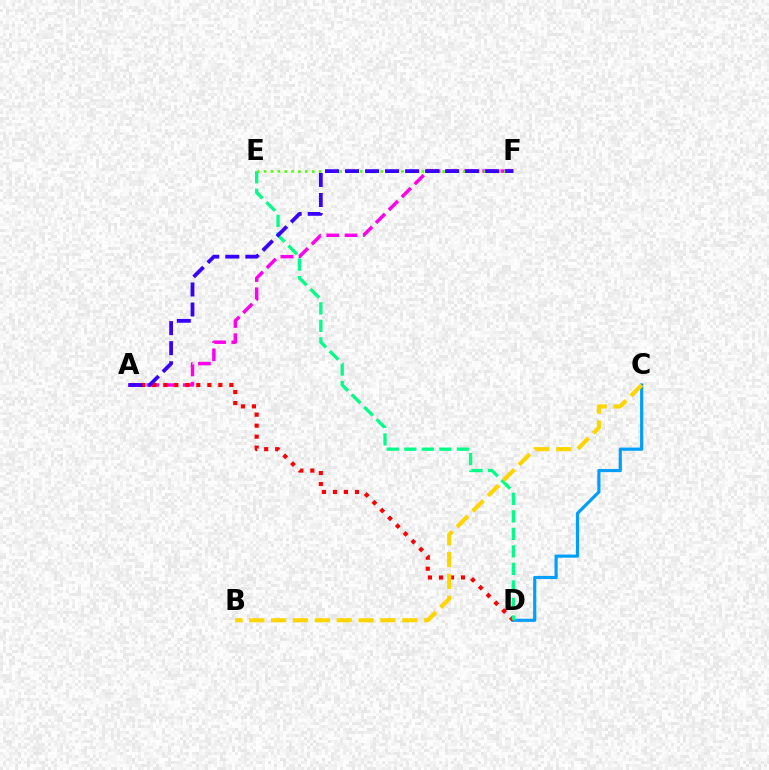{('C', 'D'): [{'color': '#009eff', 'line_style': 'solid', 'thickness': 2.28}], ('A', 'F'): [{'color': '#ff00ed', 'line_style': 'dashed', 'thickness': 2.48}, {'color': '#3700ff', 'line_style': 'dashed', 'thickness': 2.72}], ('A', 'D'): [{'color': '#ff0000', 'line_style': 'dotted', 'thickness': 2.99}], ('D', 'E'): [{'color': '#00ff86', 'line_style': 'dashed', 'thickness': 2.38}], ('B', 'C'): [{'color': '#ffd500', 'line_style': 'dashed', 'thickness': 2.97}], ('E', 'F'): [{'color': '#4fff00', 'line_style': 'dotted', 'thickness': 1.86}]}